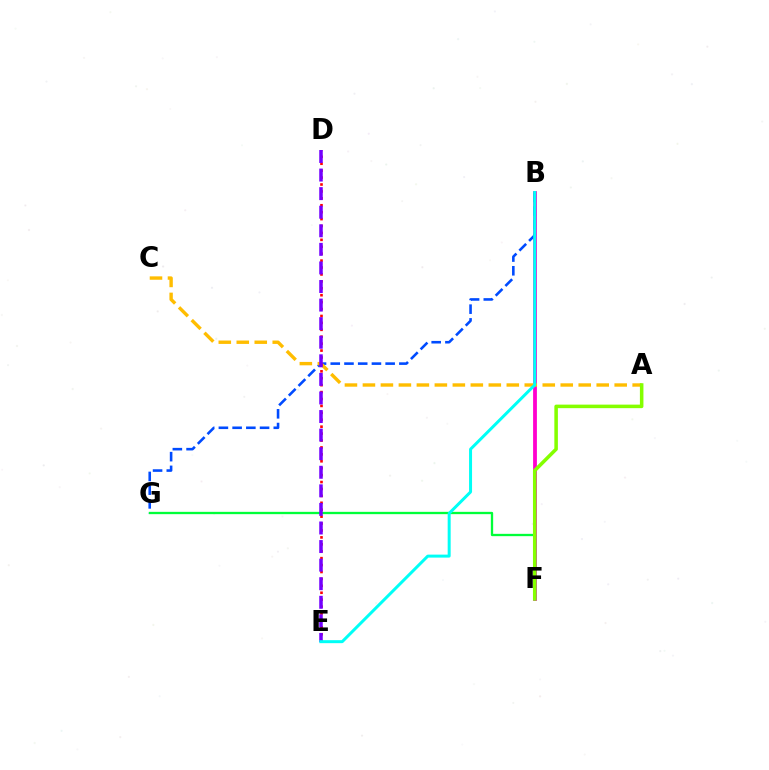{('B', 'F'): [{'color': '#ff00cf', 'line_style': 'solid', 'thickness': 2.74}], ('B', 'G'): [{'color': '#004bff', 'line_style': 'dashed', 'thickness': 1.86}], ('F', 'G'): [{'color': '#00ff39', 'line_style': 'solid', 'thickness': 1.66}], ('A', 'C'): [{'color': '#ffbd00', 'line_style': 'dashed', 'thickness': 2.44}], ('D', 'E'): [{'color': '#ff0000', 'line_style': 'dotted', 'thickness': 1.88}, {'color': '#7200ff', 'line_style': 'dashed', 'thickness': 2.52}], ('A', 'F'): [{'color': '#84ff00', 'line_style': 'solid', 'thickness': 2.55}], ('B', 'E'): [{'color': '#00fff6', 'line_style': 'solid', 'thickness': 2.15}]}